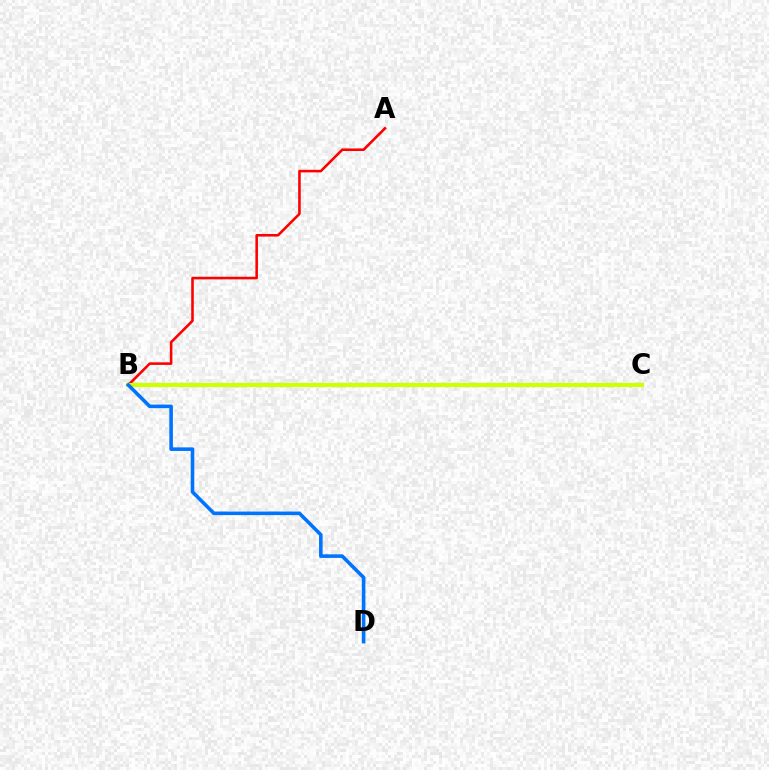{('A', 'B'): [{'color': '#ff0000', 'line_style': 'solid', 'thickness': 1.86}], ('B', 'C'): [{'color': '#b900ff', 'line_style': 'dashed', 'thickness': 2.05}, {'color': '#00ff5c', 'line_style': 'solid', 'thickness': 2.94}, {'color': '#d1ff00', 'line_style': 'solid', 'thickness': 2.94}], ('B', 'D'): [{'color': '#0074ff', 'line_style': 'solid', 'thickness': 2.58}]}